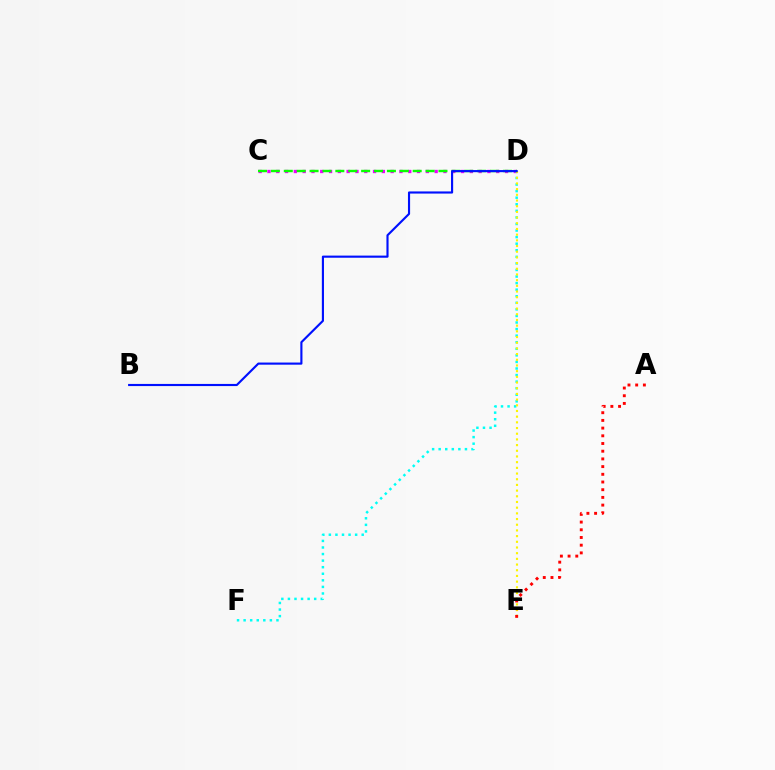{('C', 'D'): [{'color': '#ee00ff', 'line_style': 'dotted', 'thickness': 2.39}, {'color': '#08ff00', 'line_style': 'dashed', 'thickness': 1.75}], ('D', 'F'): [{'color': '#00fff6', 'line_style': 'dotted', 'thickness': 1.78}], ('D', 'E'): [{'color': '#fcf500', 'line_style': 'dotted', 'thickness': 1.55}], ('A', 'E'): [{'color': '#ff0000', 'line_style': 'dotted', 'thickness': 2.09}], ('B', 'D'): [{'color': '#0010ff', 'line_style': 'solid', 'thickness': 1.54}]}